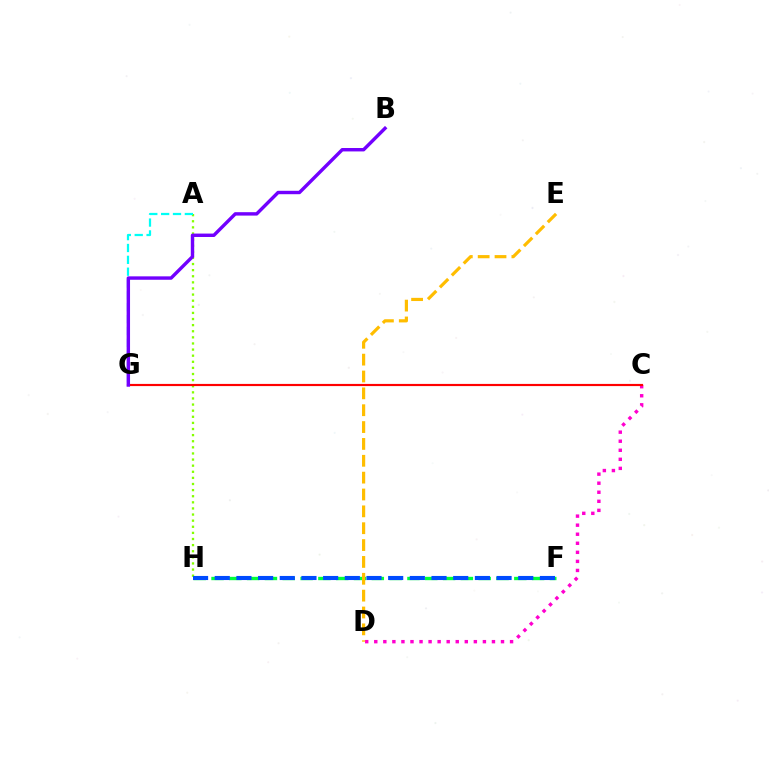{('F', 'H'): [{'color': '#00ff39', 'line_style': 'dashed', 'thickness': 2.42}, {'color': '#004bff', 'line_style': 'dashed', 'thickness': 2.95}], ('A', 'H'): [{'color': '#84ff00', 'line_style': 'dotted', 'thickness': 1.66}], ('A', 'G'): [{'color': '#00fff6', 'line_style': 'dashed', 'thickness': 1.61}], ('C', 'D'): [{'color': '#ff00cf', 'line_style': 'dotted', 'thickness': 2.46}], ('C', 'G'): [{'color': '#ff0000', 'line_style': 'solid', 'thickness': 1.57}], ('B', 'G'): [{'color': '#7200ff', 'line_style': 'solid', 'thickness': 2.46}], ('D', 'E'): [{'color': '#ffbd00', 'line_style': 'dashed', 'thickness': 2.29}]}